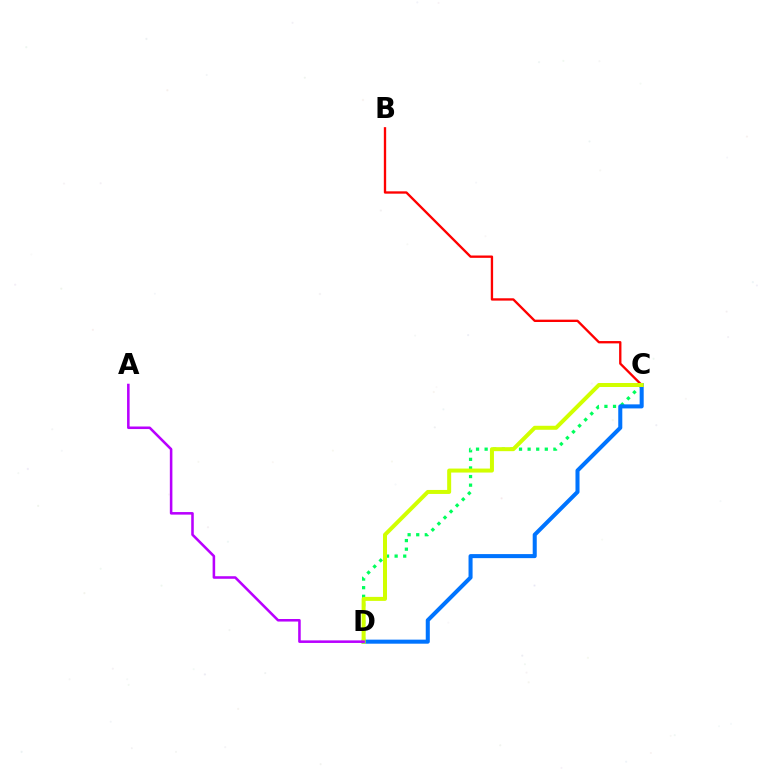{('B', 'C'): [{'color': '#ff0000', 'line_style': 'solid', 'thickness': 1.68}], ('C', 'D'): [{'color': '#00ff5c', 'line_style': 'dotted', 'thickness': 2.34}, {'color': '#0074ff', 'line_style': 'solid', 'thickness': 2.91}, {'color': '#d1ff00', 'line_style': 'solid', 'thickness': 2.88}], ('A', 'D'): [{'color': '#b900ff', 'line_style': 'solid', 'thickness': 1.84}]}